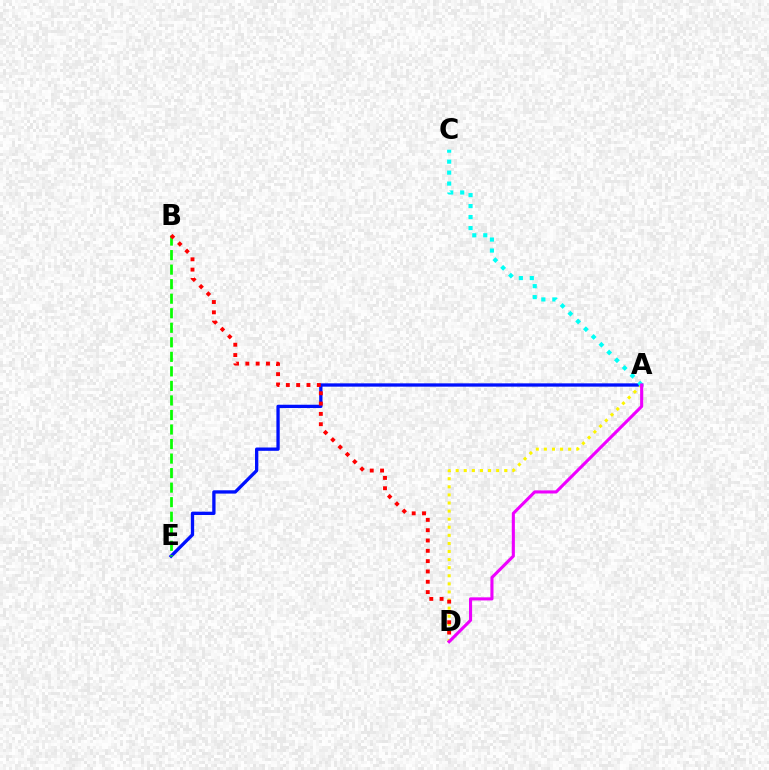{('A', 'E'): [{'color': '#0010ff', 'line_style': 'solid', 'thickness': 2.38}], ('A', 'D'): [{'color': '#fcf500', 'line_style': 'dotted', 'thickness': 2.2}, {'color': '#ee00ff', 'line_style': 'solid', 'thickness': 2.23}], ('B', 'E'): [{'color': '#08ff00', 'line_style': 'dashed', 'thickness': 1.97}], ('A', 'C'): [{'color': '#00fff6', 'line_style': 'dotted', 'thickness': 2.98}], ('B', 'D'): [{'color': '#ff0000', 'line_style': 'dotted', 'thickness': 2.8}]}